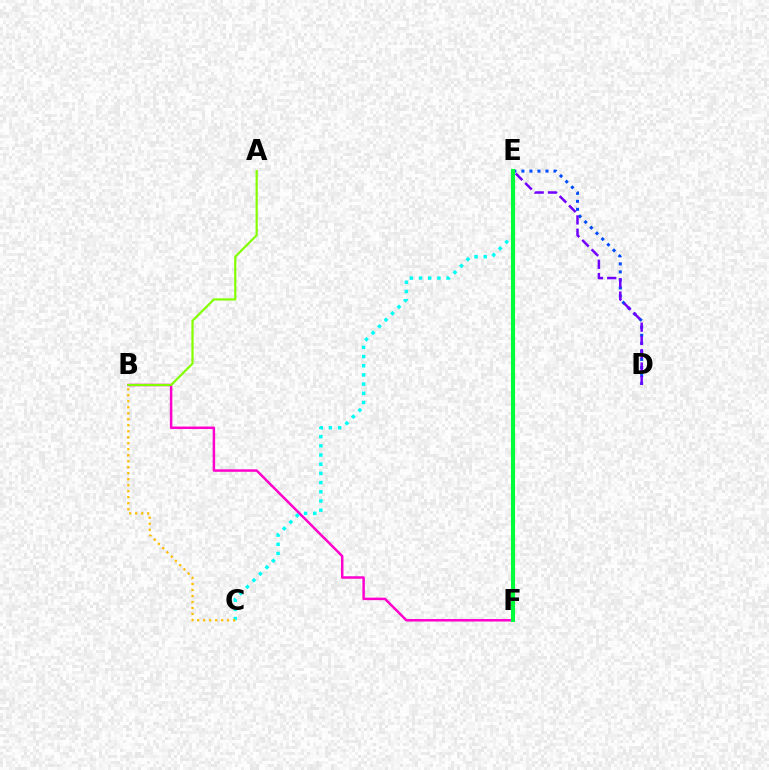{('B', 'F'): [{'color': '#ff00cf', 'line_style': 'solid', 'thickness': 1.79}], ('D', 'E'): [{'color': '#004bff', 'line_style': 'dotted', 'thickness': 2.18}, {'color': '#7200ff', 'line_style': 'dashed', 'thickness': 1.81}], ('E', 'F'): [{'color': '#ff0000', 'line_style': 'dashed', 'thickness': 2.03}, {'color': '#00ff39', 'line_style': 'solid', 'thickness': 2.95}], ('C', 'E'): [{'color': '#00fff6', 'line_style': 'dotted', 'thickness': 2.5}], ('A', 'B'): [{'color': '#84ff00', 'line_style': 'solid', 'thickness': 1.59}], ('B', 'C'): [{'color': '#ffbd00', 'line_style': 'dotted', 'thickness': 1.63}]}